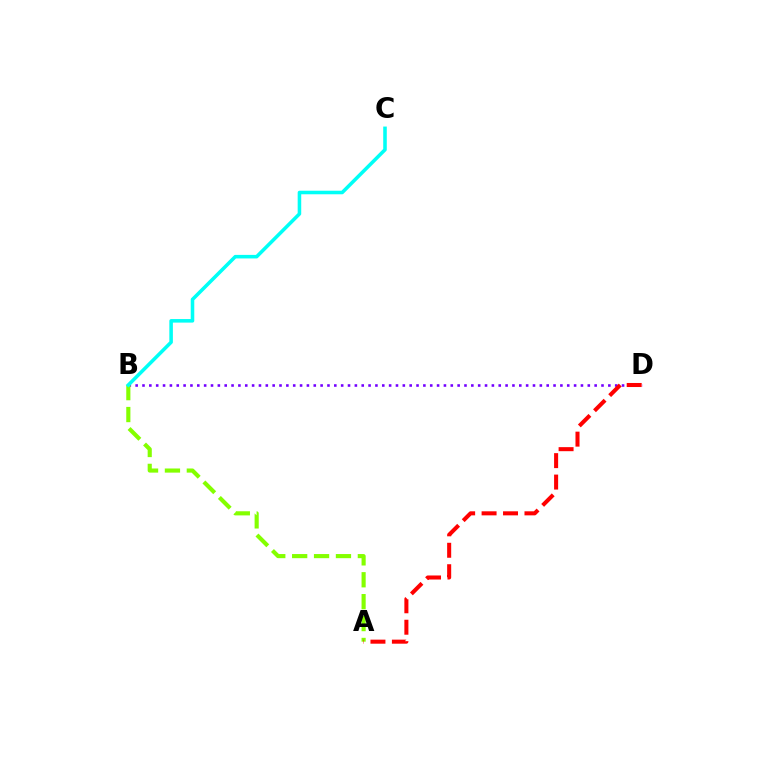{('B', 'D'): [{'color': '#7200ff', 'line_style': 'dotted', 'thickness': 1.86}], ('A', 'B'): [{'color': '#84ff00', 'line_style': 'dashed', 'thickness': 2.97}], ('A', 'D'): [{'color': '#ff0000', 'line_style': 'dashed', 'thickness': 2.91}], ('B', 'C'): [{'color': '#00fff6', 'line_style': 'solid', 'thickness': 2.56}]}